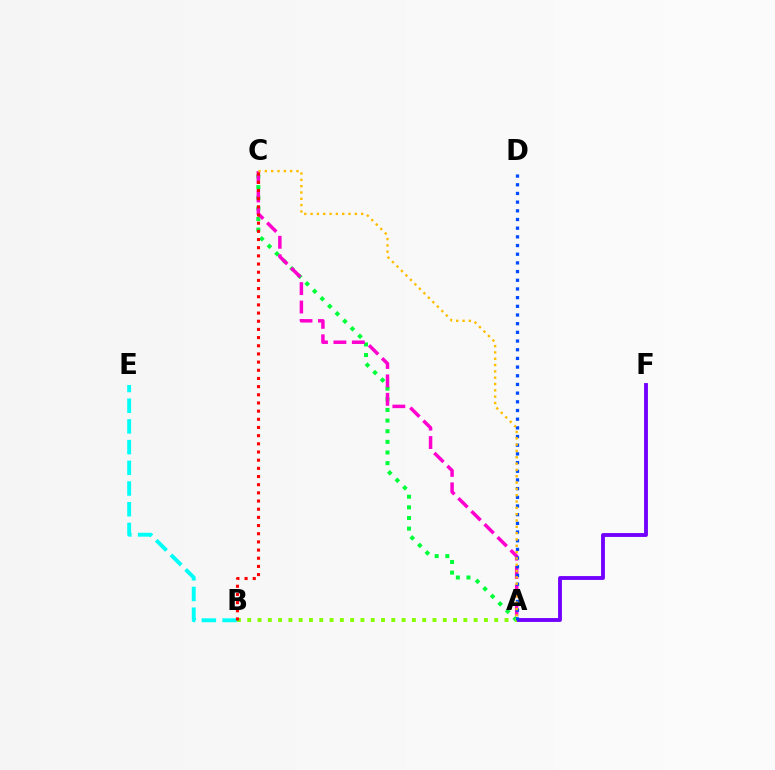{('A', 'F'): [{'color': '#7200ff', 'line_style': 'solid', 'thickness': 2.78}], ('A', 'C'): [{'color': '#00ff39', 'line_style': 'dotted', 'thickness': 2.89}, {'color': '#ff00cf', 'line_style': 'dashed', 'thickness': 2.5}, {'color': '#ffbd00', 'line_style': 'dotted', 'thickness': 1.72}], ('A', 'B'): [{'color': '#84ff00', 'line_style': 'dotted', 'thickness': 2.8}], ('A', 'D'): [{'color': '#004bff', 'line_style': 'dotted', 'thickness': 2.36}], ('B', 'E'): [{'color': '#00fff6', 'line_style': 'dashed', 'thickness': 2.81}], ('B', 'C'): [{'color': '#ff0000', 'line_style': 'dotted', 'thickness': 2.22}]}